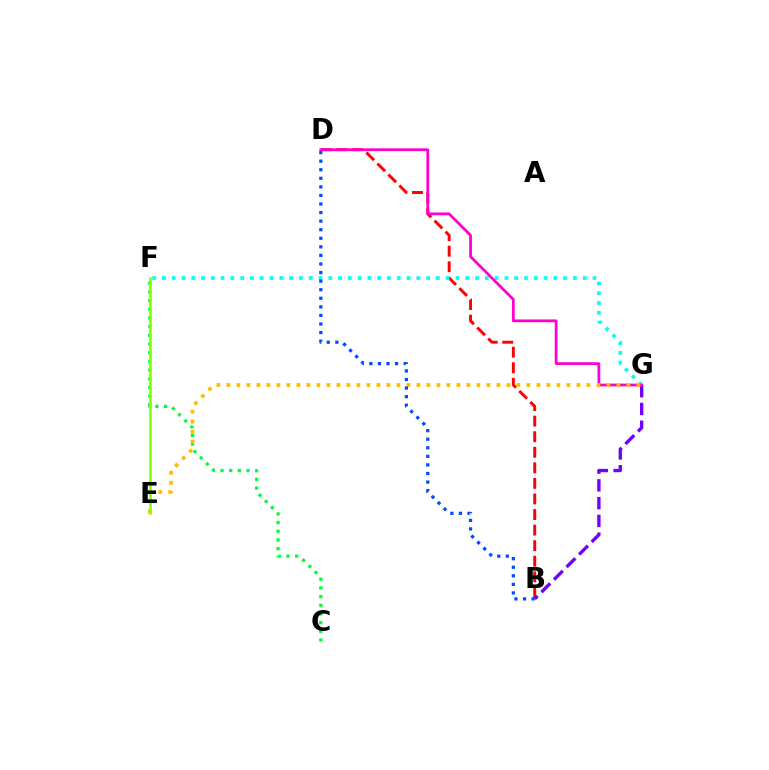{('B', 'D'): [{'color': '#ff0000', 'line_style': 'dashed', 'thickness': 2.11}, {'color': '#004bff', 'line_style': 'dotted', 'thickness': 2.33}], ('B', 'G'): [{'color': '#7200ff', 'line_style': 'dashed', 'thickness': 2.41}], ('F', 'G'): [{'color': '#00fff6', 'line_style': 'dotted', 'thickness': 2.66}], ('C', 'F'): [{'color': '#00ff39', 'line_style': 'dotted', 'thickness': 2.36}], ('D', 'G'): [{'color': '#ff00cf', 'line_style': 'solid', 'thickness': 1.99}], ('E', 'G'): [{'color': '#ffbd00', 'line_style': 'dotted', 'thickness': 2.72}], ('E', 'F'): [{'color': '#84ff00', 'line_style': 'solid', 'thickness': 1.88}]}